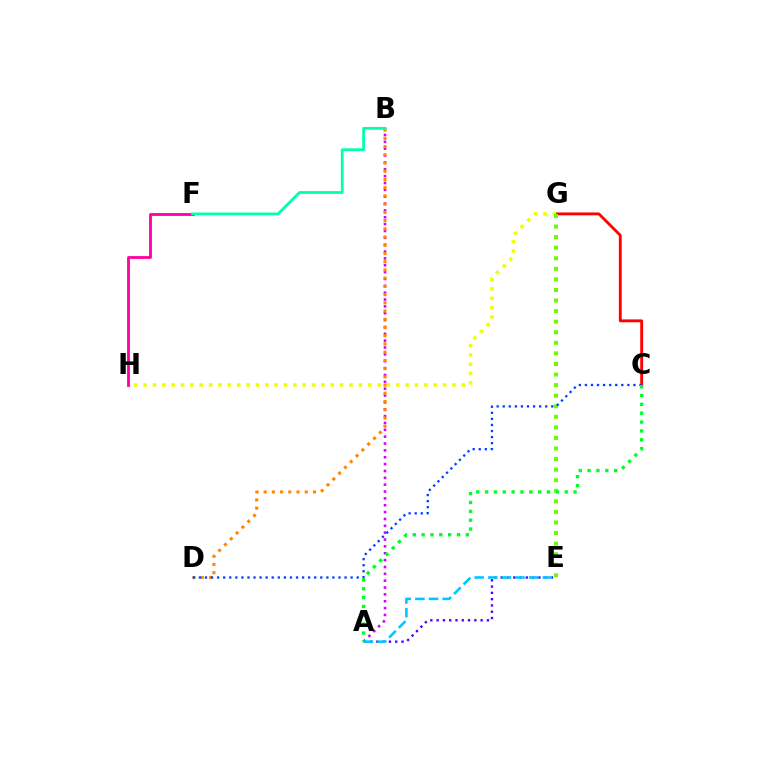{('C', 'G'): [{'color': '#ff0000', 'line_style': 'solid', 'thickness': 2.06}], ('A', 'B'): [{'color': '#d600ff', 'line_style': 'dotted', 'thickness': 1.86}], ('G', 'H'): [{'color': '#eeff00', 'line_style': 'dotted', 'thickness': 2.54}], ('F', 'H'): [{'color': '#ff00a0', 'line_style': 'solid', 'thickness': 2.02}], ('B', 'D'): [{'color': '#ff8800', 'line_style': 'dotted', 'thickness': 2.23}], ('E', 'G'): [{'color': '#66ff00', 'line_style': 'dotted', 'thickness': 2.87}], ('A', 'E'): [{'color': '#4f00ff', 'line_style': 'dotted', 'thickness': 1.71}, {'color': '#00c7ff', 'line_style': 'dashed', 'thickness': 1.85}], ('C', 'D'): [{'color': '#003fff', 'line_style': 'dotted', 'thickness': 1.65}], ('B', 'F'): [{'color': '#00ffaf', 'line_style': 'solid', 'thickness': 1.99}], ('A', 'C'): [{'color': '#00ff27', 'line_style': 'dotted', 'thickness': 2.41}]}